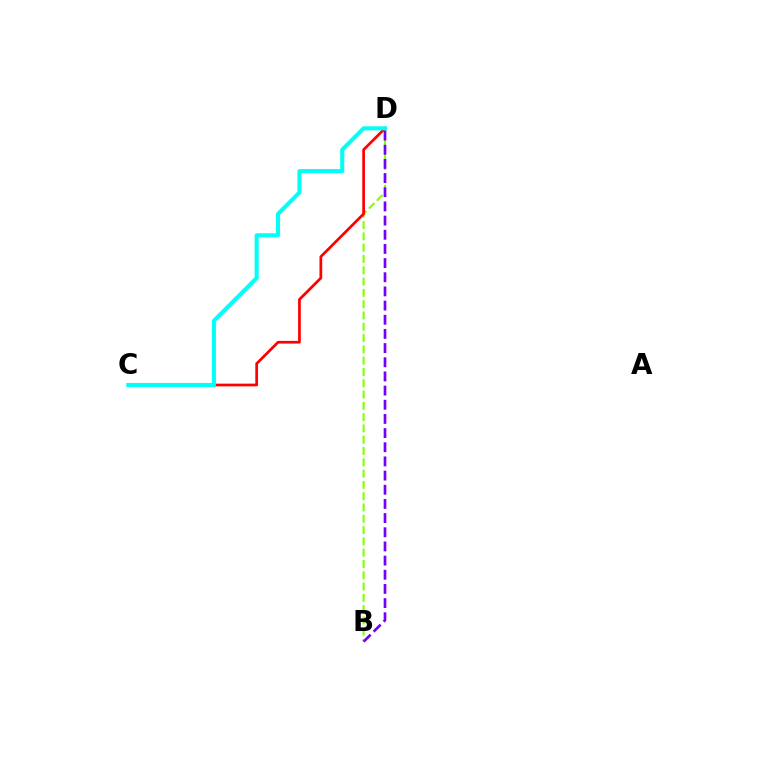{('B', 'D'): [{'color': '#84ff00', 'line_style': 'dashed', 'thickness': 1.53}, {'color': '#7200ff', 'line_style': 'dashed', 'thickness': 1.92}], ('C', 'D'): [{'color': '#ff0000', 'line_style': 'solid', 'thickness': 1.96}, {'color': '#00fff6', 'line_style': 'solid', 'thickness': 2.93}]}